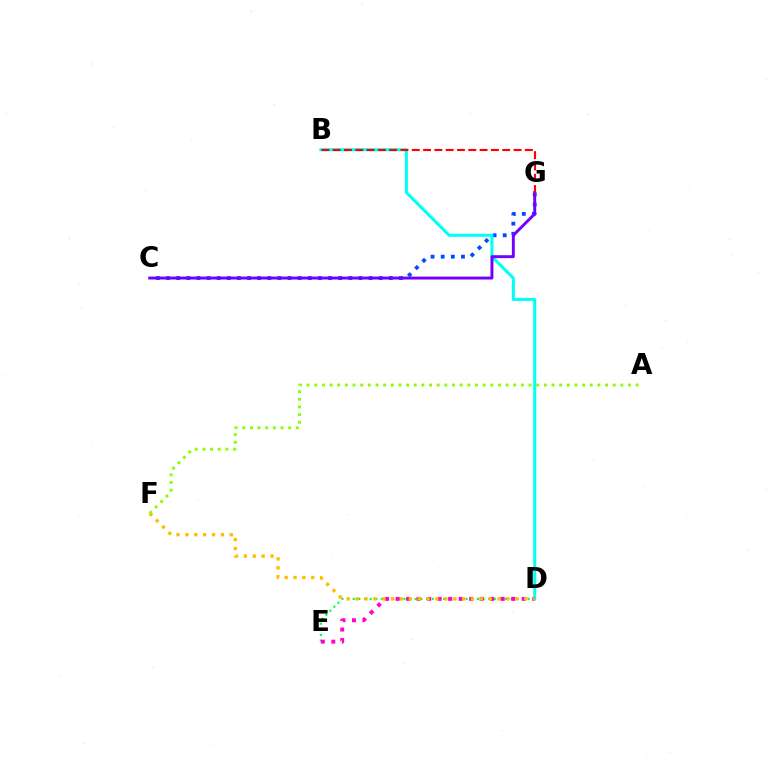{('C', 'G'): [{'color': '#004bff', 'line_style': 'dotted', 'thickness': 2.75}, {'color': '#7200ff', 'line_style': 'solid', 'thickness': 2.11}], ('B', 'D'): [{'color': '#00fff6', 'line_style': 'solid', 'thickness': 2.17}], ('D', 'E'): [{'color': '#00ff39', 'line_style': 'dotted', 'thickness': 1.53}, {'color': '#ff00cf', 'line_style': 'dotted', 'thickness': 2.85}], ('D', 'F'): [{'color': '#ffbd00', 'line_style': 'dotted', 'thickness': 2.41}], ('A', 'F'): [{'color': '#84ff00', 'line_style': 'dotted', 'thickness': 2.08}], ('B', 'G'): [{'color': '#ff0000', 'line_style': 'dashed', 'thickness': 1.54}]}